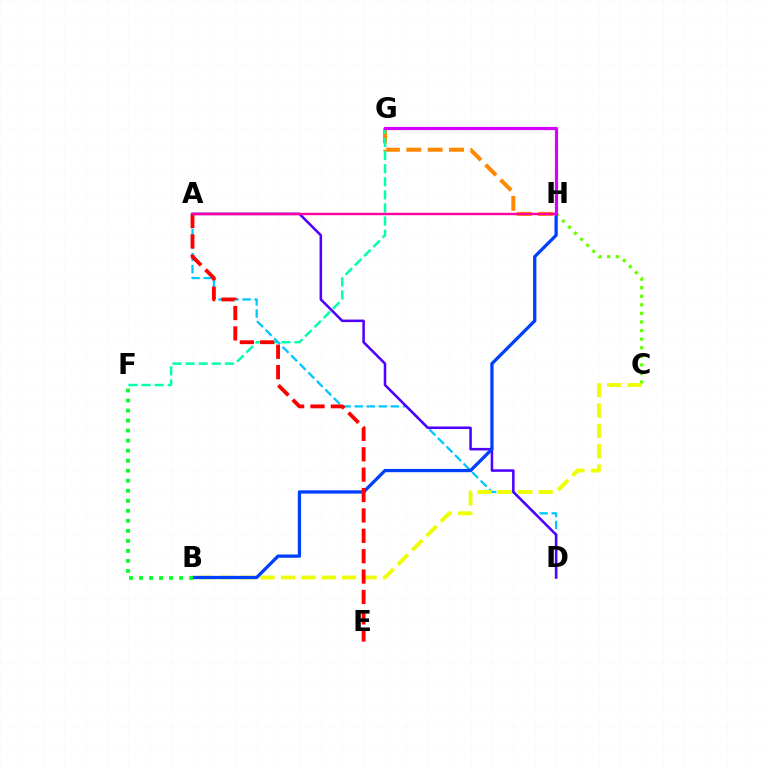{('G', 'H'): [{'color': '#ff8800', 'line_style': 'dashed', 'thickness': 2.9}, {'color': '#d600ff', 'line_style': 'solid', 'thickness': 2.3}], ('F', 'G'): [{'color': '#00ffaf', 'line_style': 'dashed', 'thickness': 1.78}], ('C', 'H'): [{'color': '#66ff00', 'line_style': 'dotted', 'thickness': 2.33}], ('A', 'D'): [{'color': '#00c7ff', 'line_style': 'dashed', 'thickness': 1.64}, {'color': '#4f00ff', 'line_style': 'solid', 'thickness': 1.84}], ('B', 'C'): [{'color': '#eeff00', 'line_style': 'dashed', 'thickness': 2.77}], ('B', 'H'): [{'color': '#003fff', 'line_style': 'solid', 'thickness': 2.36}], ('B', 'F'): [{'color': '#00ff27', 'line_style': 'dotted', 'thickness': 2.72}], ('A', 'E'): [{'color': '#ff0000', 'line_style': 'dashed', 'thickness': 2.77}], ('A', 'H'): [{'color': '#ff00a0', 'line_style': 'solid', 'thickness': 1.73}]}